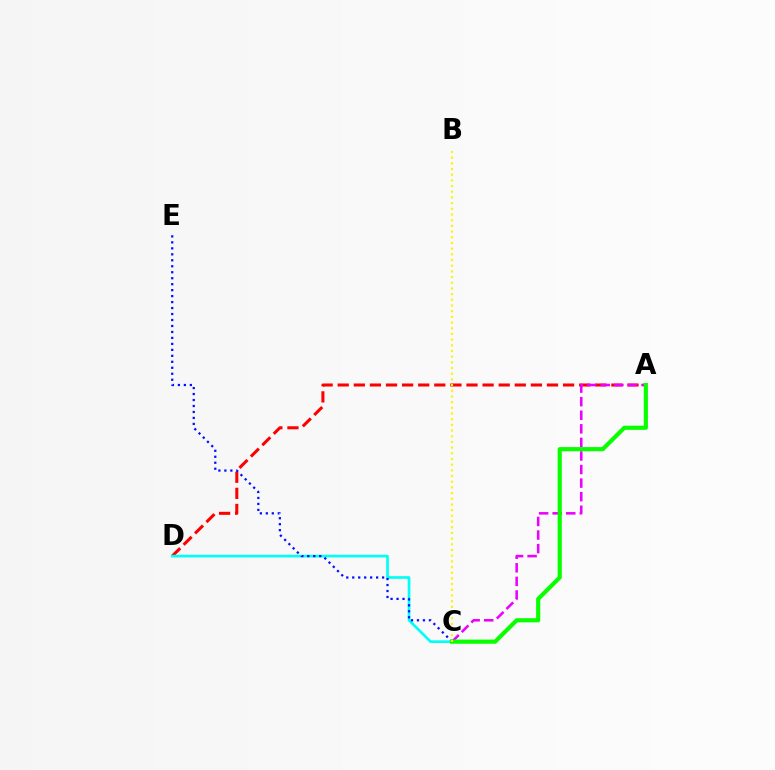{('A', 'D'): [{'color': '#ff0000', 'line_style': 'dashed', 'thickness': 2.19}], ('C', 'D'): [{'color': '#00fff6', 'line_style': 'solid', 'thickness': 1.93}], ('A', 'C'): [{'color': '#ee00ff', 'line_style': 'dashed', 'thickness': 1.84}, {'color': '#08ff00', 'line_style': 'solid', 'thickness': 2.99}], ('C', 'E'): [{'color': '#0010ff', 'line_style': 'dotted', 'thickness': 1.62}], ('B', 'C'): [{'color': '#fcf500', 'line_style': 'dotted', 'thickness': 1.54}]}